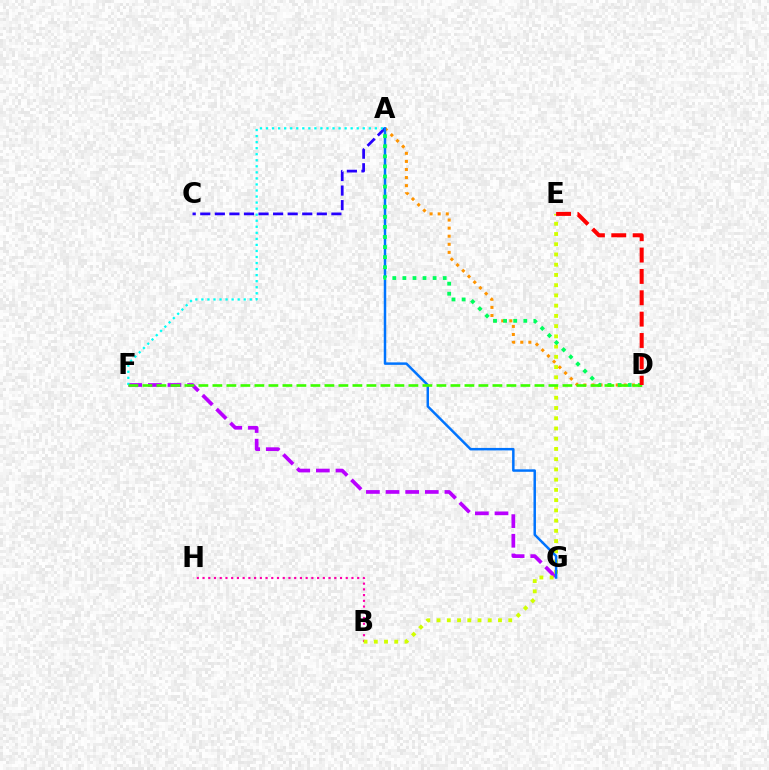{('F', 'G'): [{'color': '#b900ff', 'line_style': 'dashed', 'thickness': 2.67}], ('B', 'H'): [{'color': '#ff00ac', 'line_style': 'dotted', 'thickness': 1.56}], ('A', 'D'): [{'color': '#ff9400', 'line_style': 'dotted', 'thickness': 2.2}, {'color': '#00ff5c', 'line_style': 'dotted', 'thickness': 2.74}], ('A', 'C'): [{'color': '#2500ff', 'line_style': 'dashed', 'thickness': 1.98}], ('B', 'E'): [{'color': '#d1ff00', 'line_style': 'dotted', 'thickness': 2.78}], ('A', 'G'): [{'color': '#0074ff', 'line_style': 'solid', 'thickness': 1.79}], ('A', 'F'): [{'color': '#00fff6', 'line_style': 'dotted', 'thickness': 1.64}], ('D', 'F'): [{'color': '#3dff00', 'line_style': 'dashed', 'thickness': 1.9}], ('D', 'E'): [{'color': '#ff0000', 'line_style': 'dashed', 'thickness': 2.9}]}